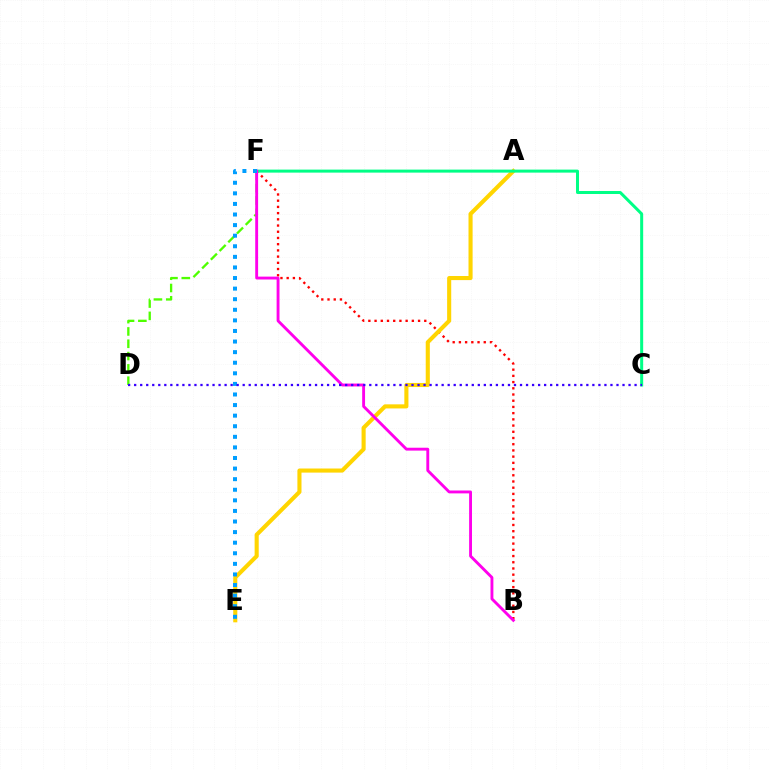{('D', 'F'): [{'color': '#4fff00', 'line_style': 'dashed', 'thickness': 1.67}], ('B', 'F'): [{'color': '#ff0000', 'line_style': 'dotted', 'thickness': 1.69}, {'color': '#ff00ed', 'line_style': 'solid', 'thickness': 2.07}], ('A', 'E'): [{'color': '#ffd500', 'line_style': 'solid', 'thickness': 2.95}], ('C', 'F'): [{'color': '#00ff86', 'line_style': 'solid', 'thickness': 2.17}], ('E', 'F'): [{'color': '#009eff', 'line_style': 'dotted', 'thickness': 2.88}], ('C', 'D'): [{'color': '#3700ff', 'line_style': 'dotted', 'thickness': 1.64}]}